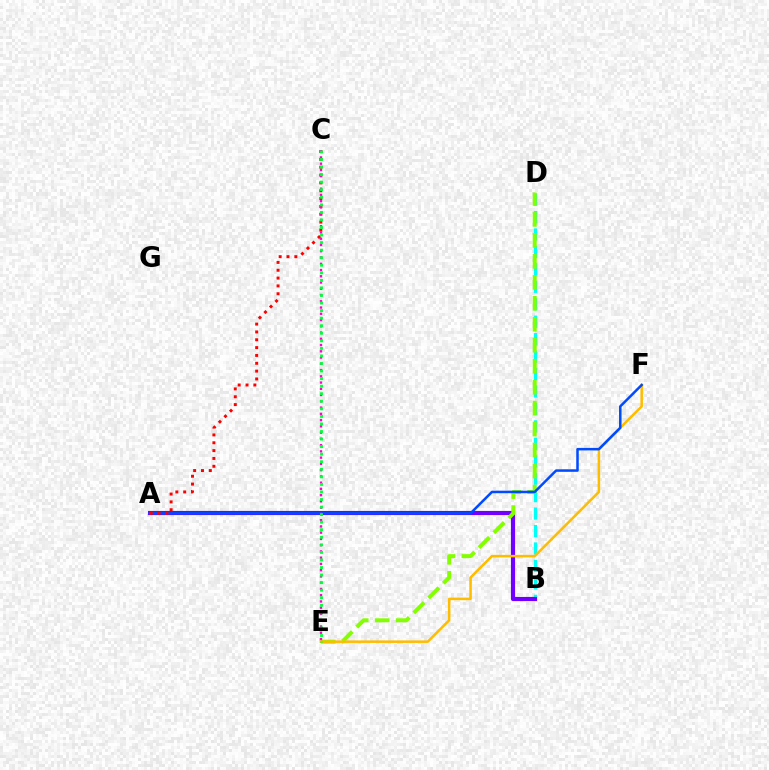{('B', 'D'): [{'color': '#00fff6', 'line_style': 'dashed', 'thickness': 2.37}], ('A', 'B'): [{'color': '#7200ff', 'line_style': 'solid', 'thickness': 2.98}], ('D', 'E'): [{'color': '#84ff00', 'line_style': 'dashed', 'thickness': 2.85}], ('E', 'F'): [{'color': '#ffbd00', 'line_style': 'solid', 'thickness': 1.82}], ('A', 'F'): [{'color': '#004bff', 'line_style': 'solid', 'thickness': 1.81}], ('A', 'C'): [{'color': '#ff0000', 'line_style': 'dotted', 'thickness': 2.13}], ('C', 'E'): [{'color': '#ff00cf', 'line_style': 'dotted', 'thickness': 1.7}, {'color': '#00ff39', 'line_style': 'dotted', 'thickness': 2.05}]}